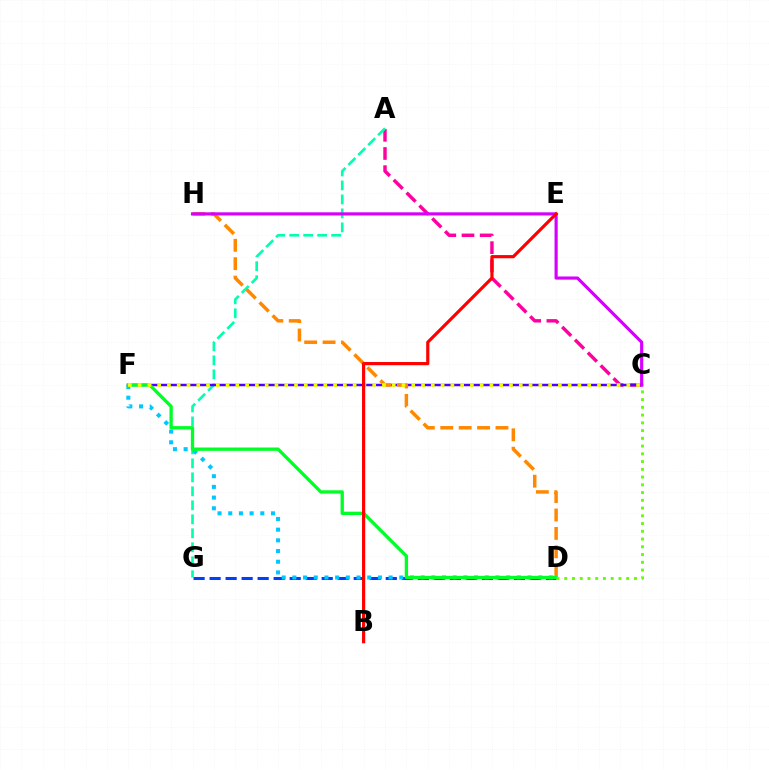{('D', 'G'): [{'color': '#003fff', 'line_style': 'dashed', 'thickness': 2.18}], ('A', 'C'): [{'color': '#ff00a0', 'line_style': 'dashed', 'thickness': 2.47}], ('A', 'G'): [{'color': '#00ffaf', 'line_style': 'dashed', 'thickness': 1.9}], ('C', 'F'): [{'color': '#4f00ff', 'line_style': 'solid', 'thickness': 1.79}, {'color': '#eeff00', 'line_style': 'dotted', 'thickness': 2.66}], ('D', 'H'): [{'color': '#ff8800', 'line_style': 'dashed', 'thickness': 2.5}], ('D', 'F'): [{'color': '#00c7ff', 'line_style': 'dotted', 'thickness': 2.91}, {'color': '#00ff27', 'line_style': 'solid', 'thickness': 2.39}], ('C', 'H'): [{'color': '#d600ff', 'line_style': 'solid', 'thickness': 2.27}], ('C', 'D'): [{'color': '#66ff00', 'line_style': 'dotted', 'thickness': 2.11}], ('B', 'E'): [{'color': '#ff0000', 'line_style': 'solid', 'thickness': 2.29}]}